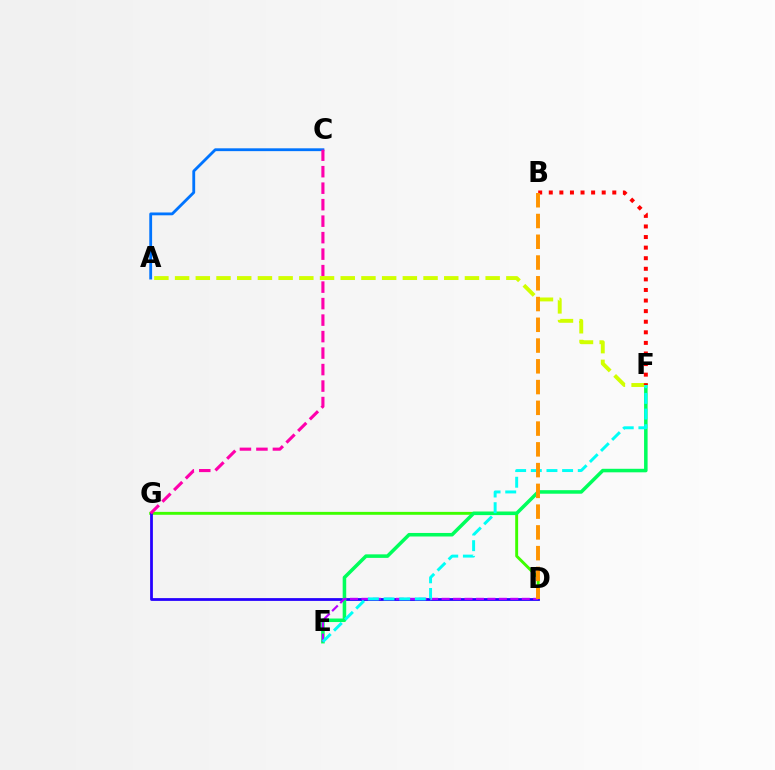{('A', 'C'): [{'color': '#0074ff', 'line_style': 'solid', 'thickness': 2.03}], ('D', 'G'): [{'color': '#3dff00', 'line_style': 'solid', 'thickness': 2.1}, {'color': '#2500ff', 'line_style': 'solid', 'thickness': 1.99}], ('E', 'F'): [{'color': '#00ff5c', 'line_style': 'solid', 'thickness': 2.54}, {'color': '#00fff6', 'line_style': 'dashed', 'thickness': 2.13}], ('C', 'G'): [{'color': '#ff00ac', 'line_style': 'dashed', 'thickness': 2.24}], ('A', 'F'): [{'color': '#d1ff00', 'line_style': 'dashed', 'thickness': 2.81}], ('D', 'E'): [{'color': '#b900ff', 'line_style': 'dashed', 'thickness': 1.56}], ('B', 'F'): [{'color': '#ff0000', 'line_style': 'dotted', 'thickness': 2.88}], ('B', 'D'): [{'color': '#ff9400', 'line_style': 'dashed', 'thickness': 2.82}]}